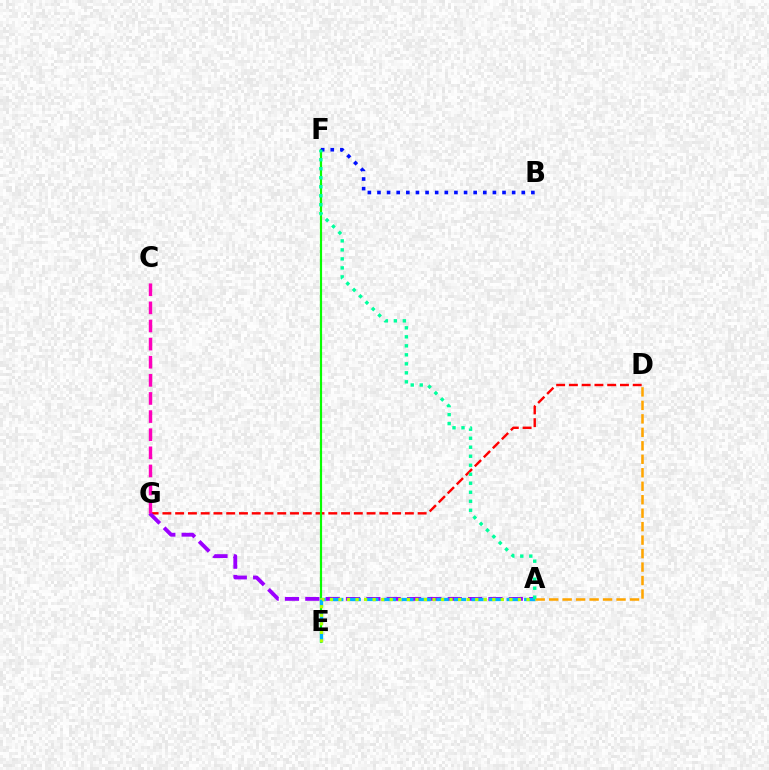{('D', 'G'): [{'color': '#ff0000', 'line_style': 'dashed', 'thickness': 1.73}], ('A', 'G'): [{'color': '#9b00ff', 'line_style': 'dashed', 'thickness': 2.76}], ('E', 'F'): [{'color': '#08ff00', 'line_style': 'solid', 'thickness': 1.58}], ('B', 'F'): [{'color': '#0010ff', 'line_style': 'dotted', 'thickness': 2.61}], ('A', 'D'): [{'color': '#ffa500', 'line_style': 'dashed', 'thickness': 1.83}], ('C', 'G'): [{'color': '#ff00bd', 'line_style': 'dashed', 'thickness': 2.46}], ('A', 'E'): [{'color': '#00b5ff', 'line_style': 'dashed', 'thickness': 2.38}, {'color': '#b3ff00', 'line_style': 'dotted', 'thickness': 2.32}], ('A', 'F'): [{'color': '#00ff9d', 'line_style': 'dotted', 'thickness': 2.45}]}